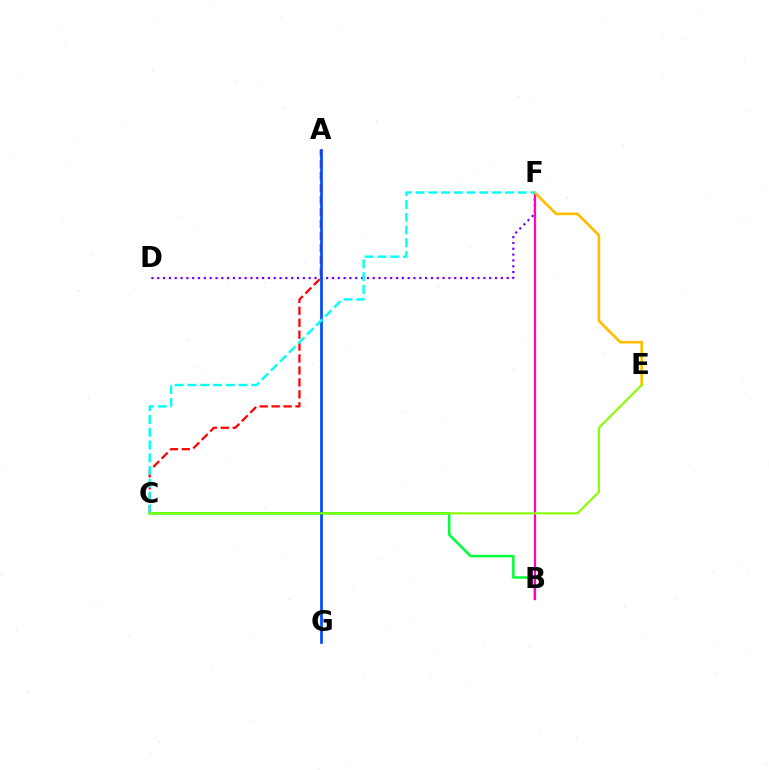{('A', 'C'): [{'color': '#ff0000', 'line_style': 'dashed', 'thickness': 1.62}], ('B', 'C'): [{'color': '#00ff39', 'line_style': 'solid', 'thickness': 1.81}], ('D', 'F'): [{'color': '#7200ff', 'line_style': 'dotted', 'thickness': 1.58}], ('A', 'G'): [{'color': '#004bff', 'line_style': 'solid', 'thickness': 1.94}], ('B', 'F'): [{'color': '#ff00cf', 'line_style': 'solid', 'thickness': 1.59}], ('E', 'F'): [{'color': '#ffbd00', 'line_style': 'solid', 'thickness': 1.92}], ('C', 'F'): [{'color': '#00fff6', 'line_style': 'dashed', 'thickness': 1.74}], ('C', 'E'): [{'color': '#84ff00', 'line_style': 'solid', 'thickness': 1.51}]}